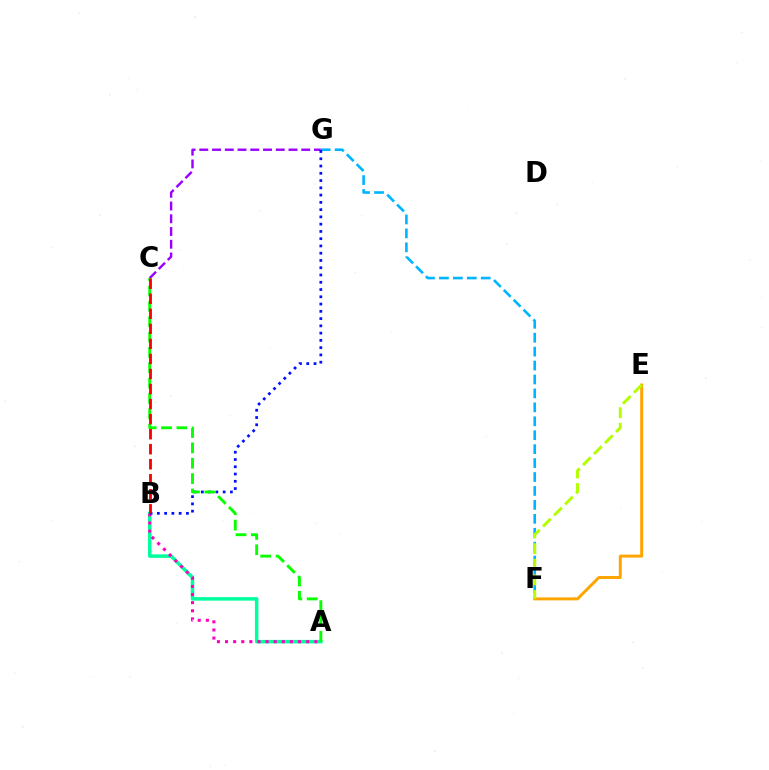{('C', 'G'): [{'color': '#9b00ff', 'line_style': 'dashed', 'thickness': 1.73}], ('A', 'B'): [{'color': '#00ff9d', 'line_style': 'solid', 'thickness': 2.52}, {'color': '#ff00bd', 'line_style': 'dotted', 'thickness': 2.21}], ('F', 'G'): [{'color': '#00b5ff', 'line_style': 'dashed', 'thickness': 1.89}], ('B', 'G'): [{'color': '#0010ff', 'line_style': 'dotted', 'thickness': 1.97}], ('A', 'C'): [{'color': '#08ff00', 'line_style': 'dashed', 'thickness': 2.09}], ('B', 'C'): [{'color': '#ff0000', 'line_style': 'dashed', 'thickness': 2.04}], ('E', 'F'): [{'color': '#ffa500', 'line_style': 'solid', 'thickness': 2.14}, {'color': '#b3ff00', 'line_style': 'dashed', 'thickness': 2.12}]}